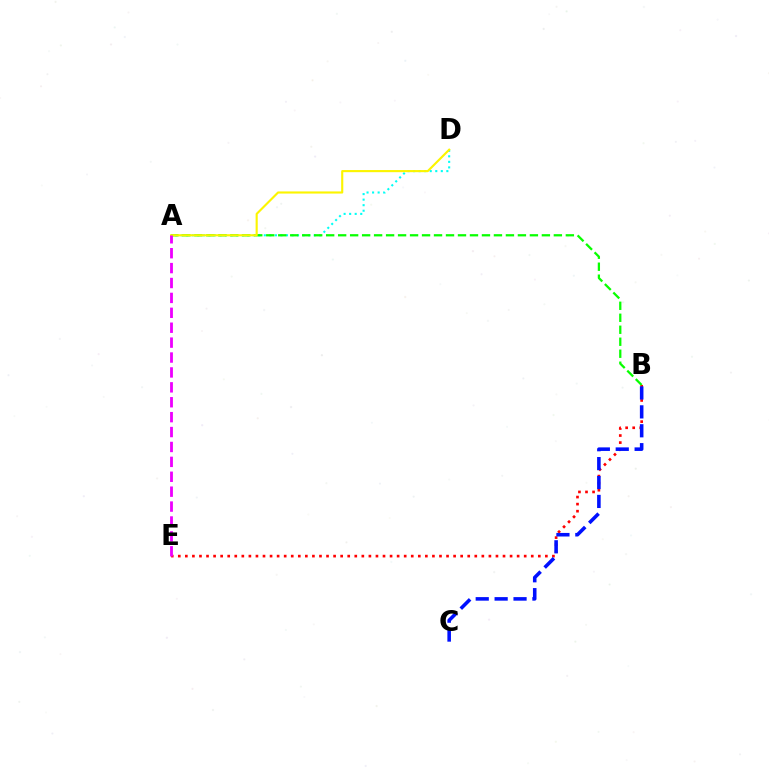{('A', 'D'): [{'color': '#00fff6', 'line_style': 'dotted', 'thickness': 1.51}, {'color': '#fcf500', 'line_style': 'solid', 'thickness': 1.53}], ('B', 'E'): [{'color': '#ff0000', 'line_style': 'dotted', 'thickness': 1.92}], ('A', 'B'): [{'color': '#08ff00', 'line_style': 'dashed', 'thickness': 1.63}], ('B', 'C'): [{'color': '#0010ff', 'line_style': 'dashed', 'thickness': 2.57}], ('A', 'E'): [{'color': '#ee00ff', 'line_style': 'dashed', 'thickness': 2.02}]}